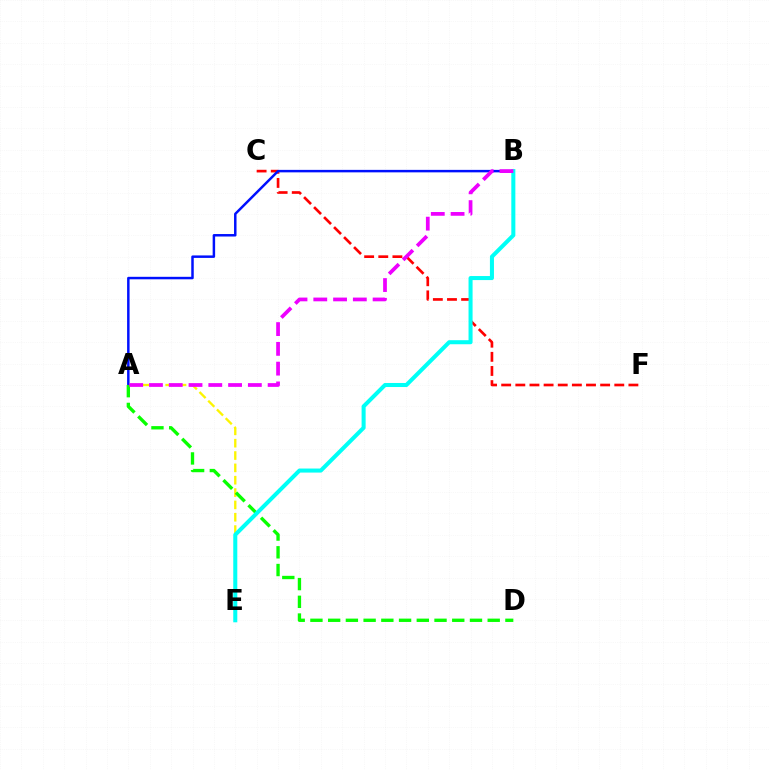{('A', 'E'): [{'color': '#fcf500', 'line_style': 'dashed', 'thickness': 1.68}], ('C', 'F'): [{'color': '#ff0000', 'line_style': 'dashed', 'thickness': 1.92}], ('A', 'B'): [{'color': '#0010ff', 'line_style': 'solid', 'thickness': 1.79}, {'color': '#ee00ff', 'line_style': 'dashed', 'thickness': 2.69}], ('A', 'D'): [{'color': '#08ff00', 'line_style': 'dashed', 'thickness': 2.41}], ('B', 'E'): [{'color': '#00fff6', 'line_style': 'solid', 'thickness': 2.91}]}